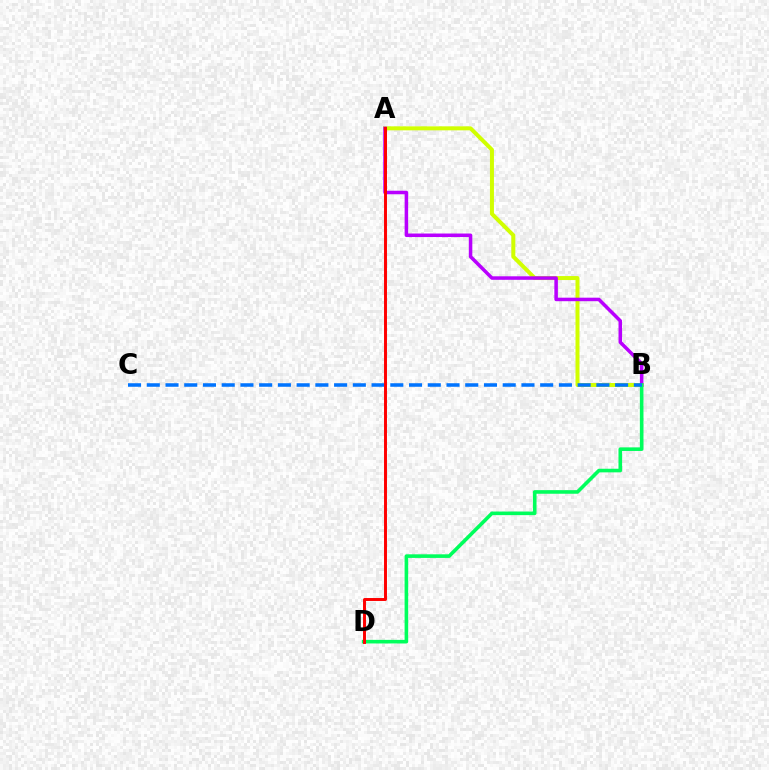{('A', 'B'): [{'color': '#d1ff00', 'line_style': 'solid', 'thickness': 2.87}, {'color': '#b900ff', 'line_style': 'solid', 'thickness': 2.53}], ('B', 'D'): [{'color': '#00ff5c', 'line_style': 'solid', 'thickness': 2.59}], ('B', 'C'): [{'color': '#0074ff', 'line_style': 'dashed', 'thickness': 2.54}], ('A', 'D'): [{'color': '#ff0000', 'line_style': 'solid', 'thickness': 2.13}]}